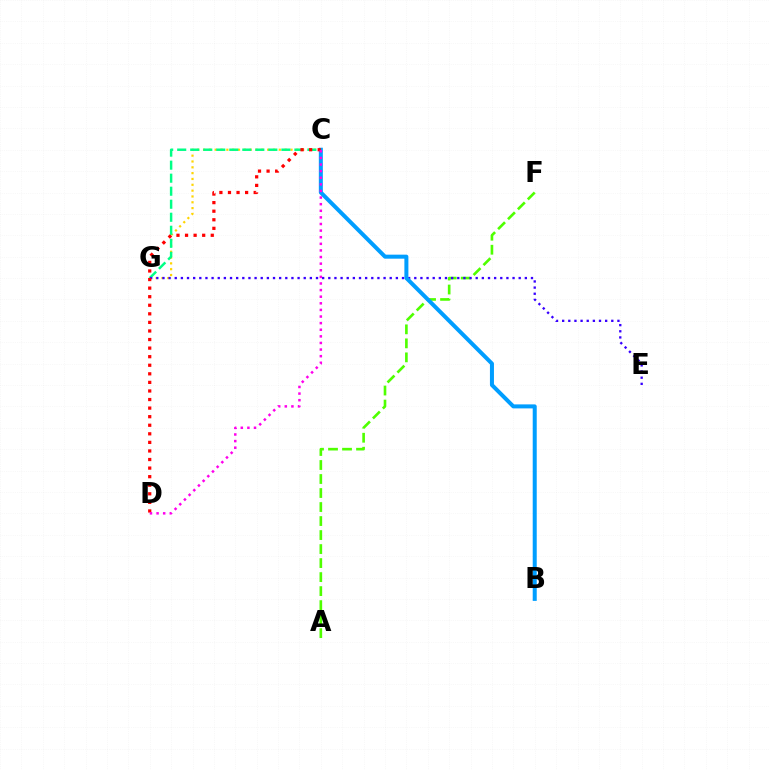{('C', 'G'): [{'color': '#ffd500', 'line_style': 'dotted', 'thickness': 1.58}, {'color': '#00ff86', 'line_style': 'dashed', 'thickness': 1.77}], ('A', 'F'): [{'color': '#4fff00', 'line_style': 'dashed', 'thickness': 1.9}], ('E', 'G'): [{'color': '#3700ff', 'line_style': 'dotted', 'thickness': 1.67}], ('B', 'C'): [{'color': '#009eff', 'line_style': 'solid', 'thickness': 2.89}], ('C', 'D'): [{'color': '#ff0000', 'line_style': 'dotted', 'thickness': 2.33}, {'color': '#ff00ed', 'line_style': 'dotted', 'thickness': 1.8}]}